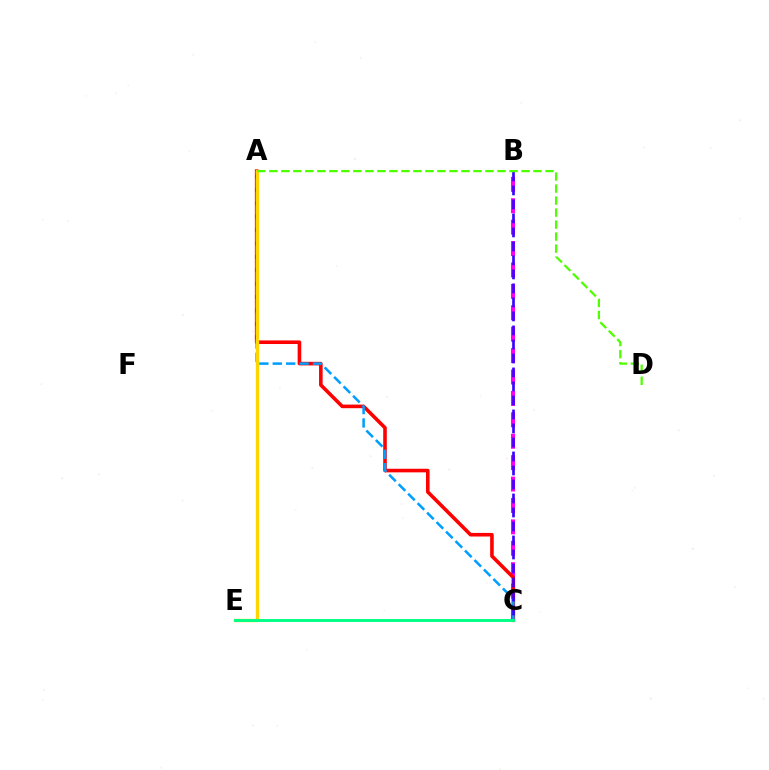{('B', 'C'): [{'color': '#ff00ed', 'line_style': 'dashed', 'thickness': 2.91}, {'color': '#3700ff', 'line_style': 'dashed', 'thickness': 1.9}], ('A', 'C'): [{'color': '#ff0000', 'line_style': 'solid', 'thickness': 2.59}, {'color': '#009eff', 'line_style': 'dashed', 'thickness': 1.82}], ('A', 'E'): [{'color': '#ffd500', 'line_style': 'solid', 'thickness': 2.38}], ('C', 'E'): [{'color': '#00ff86', 'line_style': 'solid', 'thickness': 2.1}], ('A', 'D'): [{'color': '#4fff00', 'line_style': 'dashed', 'thickness': 1.63}]}